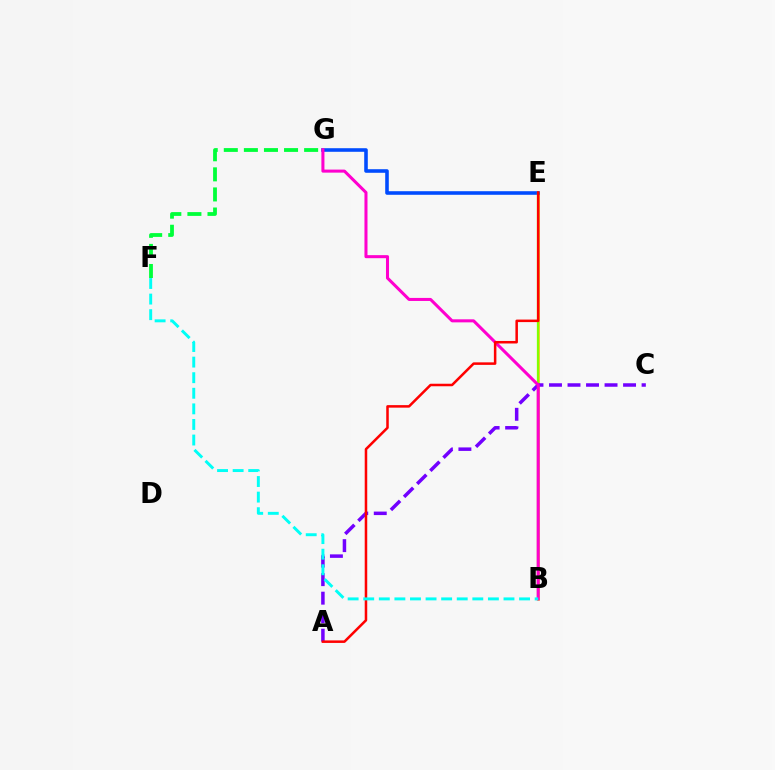{('B', 'E'): [{'color': '#ffbd00', 'line_style': 'solid', 'thickness': 1.81}, {'color': '#84ff00', 'line_style': 'solid', 'thickness': 1.63}], ('E', 'G'): [{'color': '#004bff', 'line_style': 'solid', 'thickness': 2.58}], ('A', 'C'): [{'color': '#7200ff', 'line_style': 'dashed', 'thickness': 2.52}], ('B', 'G'): [{'color': '#ff00cf', 'line_style': 'solid', 'thickness': 2.19}], ('F', 'G'): [{'color': '#00ff39', 'line_style': 'dashed', 'thickness': 2.73}], ('A', 'E'): [{'color': '#ff0000', 'line_style': 'solid', 'thickness': 1.82}], ('B', 'F'): [{'color': '#00fff6', 'line_style': 'dashed', 'thickness': 2.12}]}